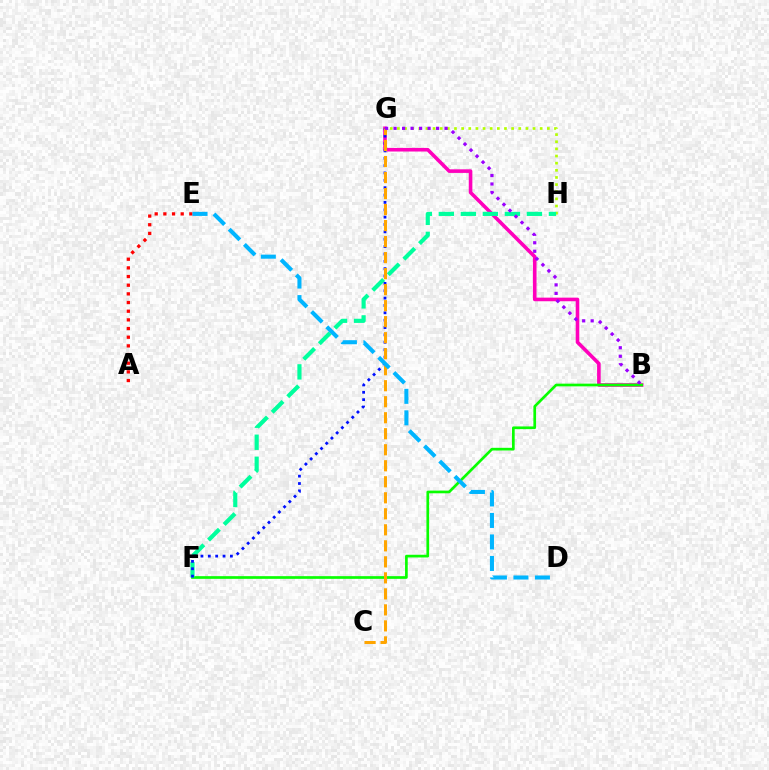{('B', 'G'): [{'color': '#ff00bd', 'line_style': 'solid', 'thickness': 2.59}, {'color': '#9b00ff', 'line_style': 'dotted', 'thickness': 2.31}], ('G', 'H'): [{'color': '#b3ff00', 'line_style': 'dotted', 'thickness': 1.94}], ('B', 'F'): [{'color': '#08ff00', 'line_style': 'solid', 'thickness': 1.94}], ('A', 'E'): [{'color': '#ff0000', 'line_style': 'dotted', 'thickness': 2.35}], ('F', 'H'): [{'color': '#00ff9d', 'line_style': 'dashed', 'thickness': 2.99}], ('F', 'G'): [{'color': '#0010ff', 'line_style': 'dotted', 'thickness': 2.0}], ('C', 'G'): [{'color': '#ffa500', 'line_style': 'dashed', 'thickness': 2.18}], ('D', 'E'): [{'color': '#00b5ff', 'line_style': 'dashed', 'thickness': 2.92}]}